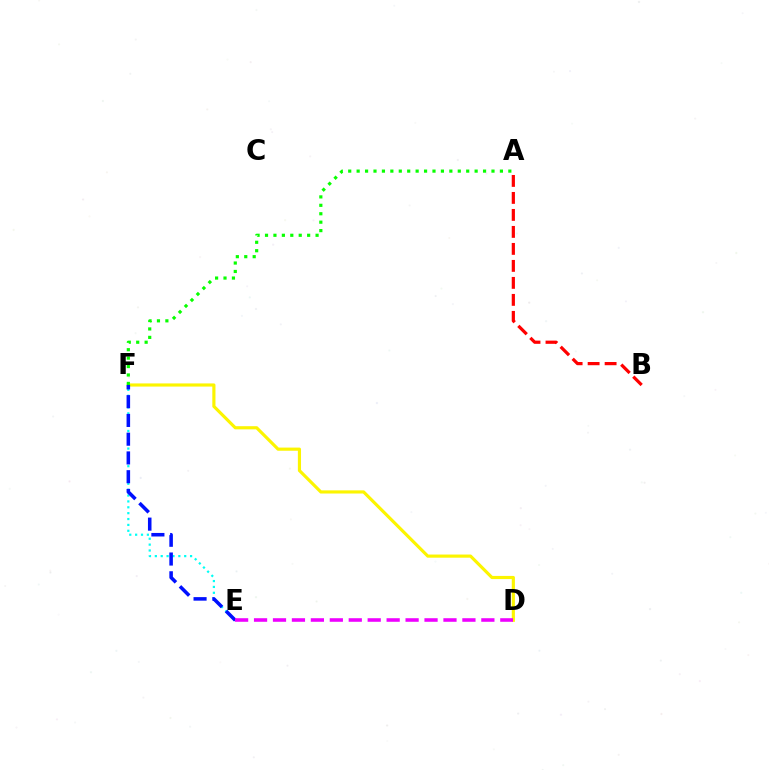{('D', 'F'): [{'color': '#fcf500', 'line_style': 'solid', 'thickness': 2.27}], ('E', 'F'): [{'color': '#00fff6', 'line_style': 'dotted', 'thickness': 1.6}, {'color': '#0010ff', 'line_style': 'dashed', 'thickness': 2.55}], ('A', 'F'): [{'color': '#08ff00', 'line_style': 'dotted', 'thickness': 2.29}], ('D', 'E'): [{'color': '#ee00ff', 'line_style': 'dashed', 'thickness': 2.57}], ('A', 'B'): [{'color': '#ff0000', 'line_style': 'dashed', 'thickness': 2.31}]}